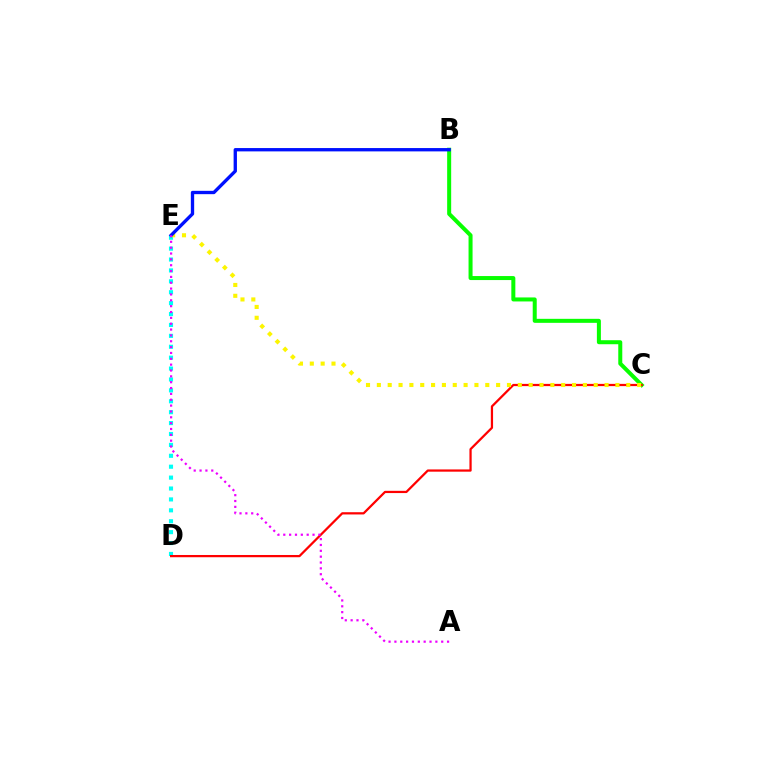{('D', 'E'): [{'color': '#00fff6', 'line_style': 'dotted', 'thickness': 2.96}], ('B', 'C'): [{'color': '#08ff00', 'line_style': 'solid', 'thickness': 2.89}], ('C', 'D'): [{'color': '#ff0000', 'line_style': 'solid', 'thickness': 1.61}], ('C', 'E'): [{'color': '#fcf500', 'line_style': 'dotted', 'thickness': 2.95}], ('B', 'E'): [{'color': '#0010ff', 'line_style': 'solid', 'thickness': 2.4}], ('A', 'E'): [{'color': '#ee00ff', 'line_style': 'dotted', 'thickness': 1.59}]}